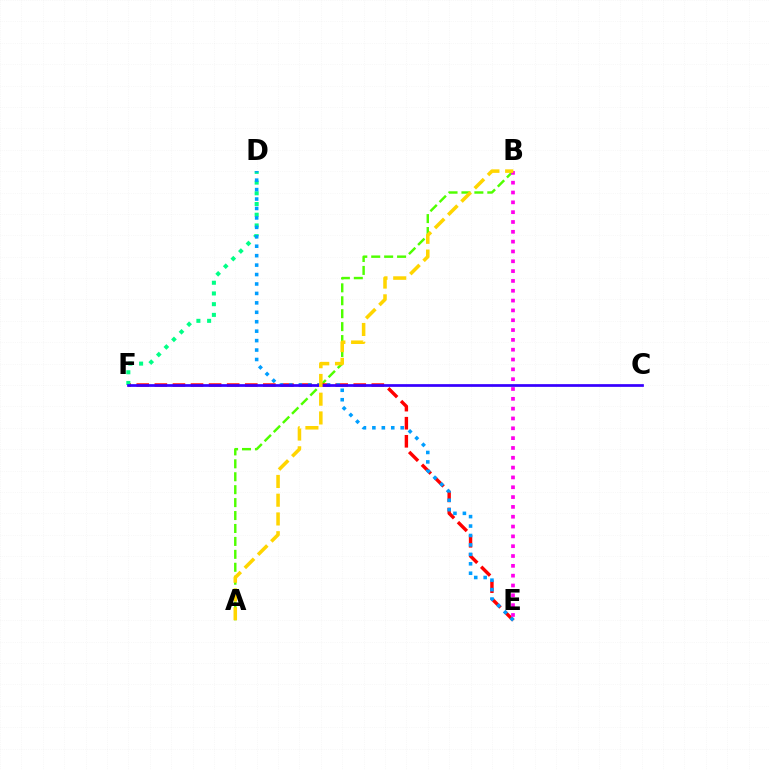{('A', 'B'): [{'color': '#4fff00', 'line_style': 'dashed', 'thickness': 1.76}, {'color': '#ffd500', 'line_style': 'dashed', 'thickness': 2.55}], ('E', 'F'): [{'color': '#ff0000', 'line_style': 'dashed', 'thickness': 2.46}], ('D', 'F'): [{'color': '#00ff86', 'line_style': 'dotted', 'thickness': 2.91}], ('D', 'E'): [{'color': '#009eff', 'line_style': 'dotted', 'thickness': 2.56}], ('C', 'F'): [{'color': '#3700ff', 'line_style': 'solid', 'thickness': 1.96}], ('B', 'E'): [{'color': '#ff00ed', 'line_style': 'dotted', 'thickness': 2.67}]}